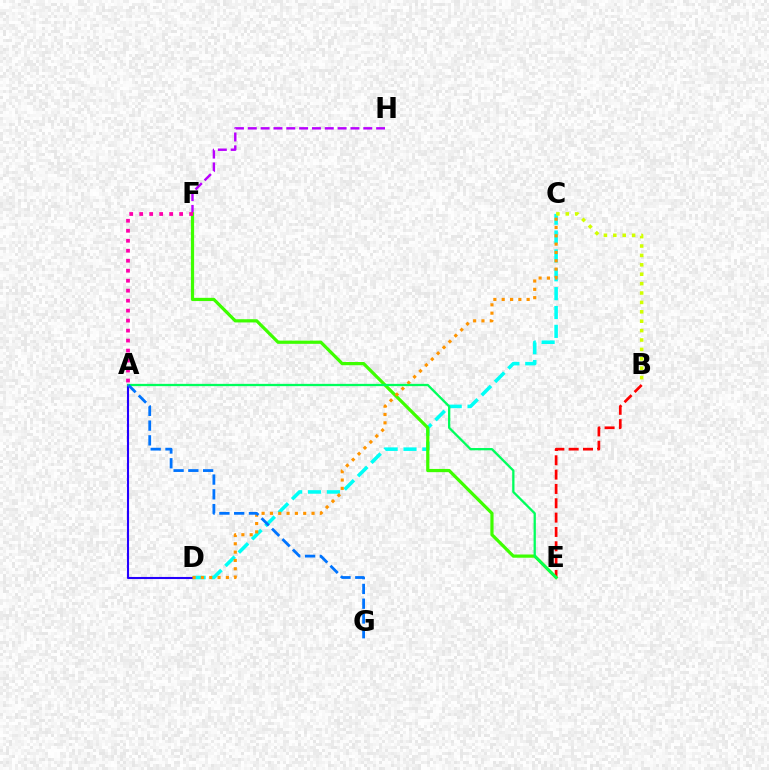{('C', 'D'): [{'color': '#00fff6', 'line_style': 'dashed', 'thickness': 2.56}, {'color': '#ff9400', 'line_style': 'dotted', 'thickness': 2.26}], ('B', 'E'): [{'color': '#ff0000', 'line_style': 'dashed', 'thickness': 1.95}], ('B', 'C'): [{'color': '#d1ff00', 'line_style': 'dotted', 'thickness': 2.55}], ('F', 'H'): [{'color': '#b900ff', 'line_style': 'dashed', 'thickness': 1.74}], ('E', 'F'): [{'color': '#3dff00', 'line_style': 'solid', 'thickness': 2.32}], ('A', 'D'): [{'color': '#2500ff', 'line_style': 'solid', 'thickness': 1.51}], ('A', 'F'): [{'color': '#ff00ac', 'line_style': 'dotted', 'thickness': 2.71}], ('A', 'E'): [{'color': '#00ff5c', 'line_style': 'solid', 'thickness': 1.65}], ('A', 'G'): [{'color': '#0074ff', 'line_style': 'dashed', 'thickness': 2.01}]}